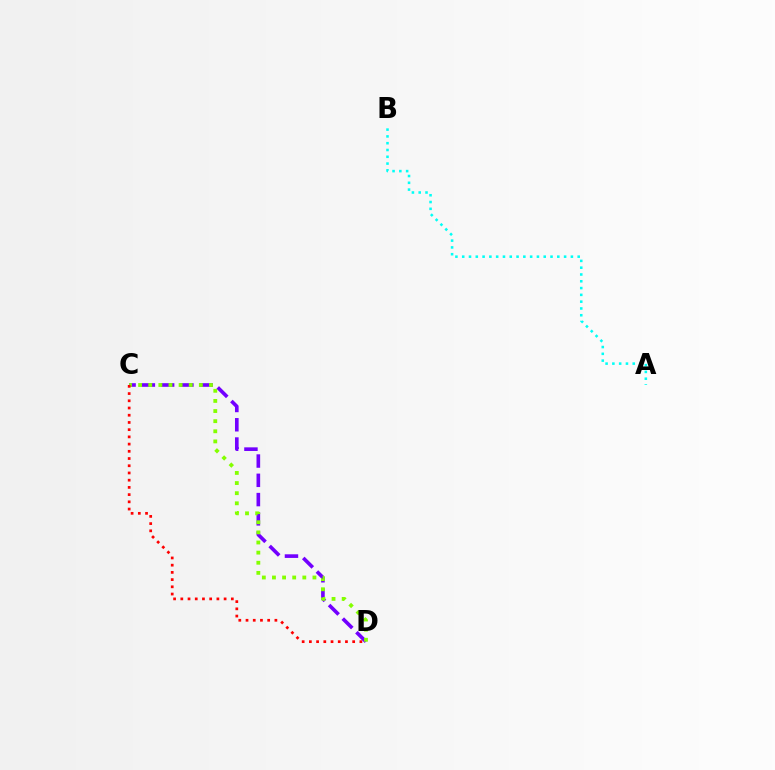{('C', 'D'): [{'color': '#7200ff', 'line_style': 'dashed', 'thickness': 2.62}, {'color': '#84ff00', 'line_style': 'dotted', 'thickness': 2.75}, {'color': '#ff0000', 'line_style': 'dotted', 'thickness': 1.96}], ('A', 'B'): [{'color': '#00fff6', 'line_style': 'dotted', 'thickness': 1.85}]}